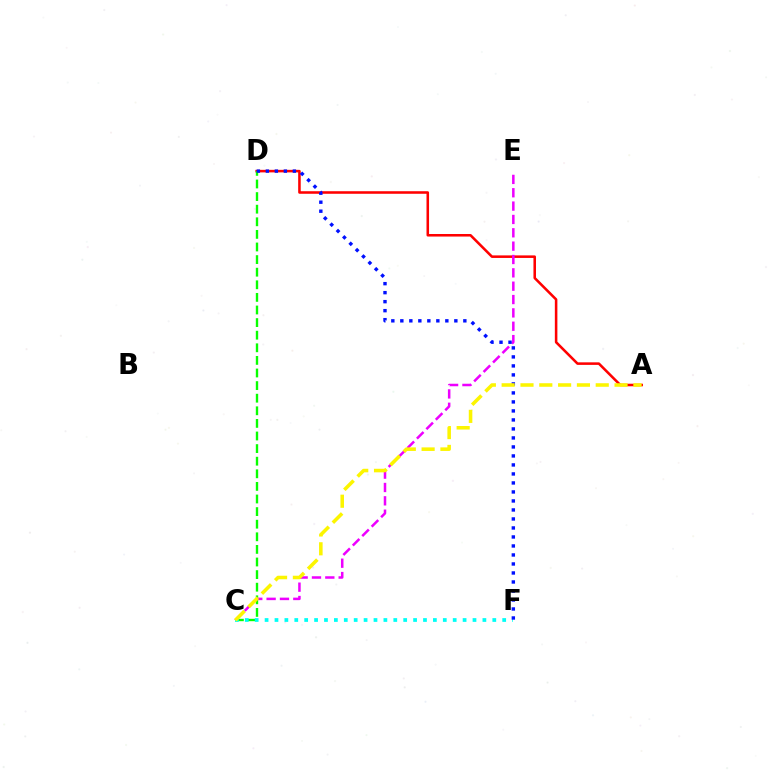{('A', 'D'): [{'color': '#ff0000', 'line_style': 'solid', 'thickness': 1.84}], ('C', 'D'): [{'color': '#08ff00', 'line_style': 'dashed', 'thickness': 1.71}], ('C', 'E'): [{'color': '#ee00ff', 'line_style': 'dashed', 'thickness': 1.81}], ('C', 'F'): [{'color': '#00fff6', 'line_style': 'dotted', 'thickness': 2.69}], ('D', 'F'): [{'color': '#0010ff', 'line_style': 'dotted', 'thickness': 2.45}], ('A', 'C'): [{'color': '#fcf500', 'line_style': 'dashed', 'thickness': 2.56}]}